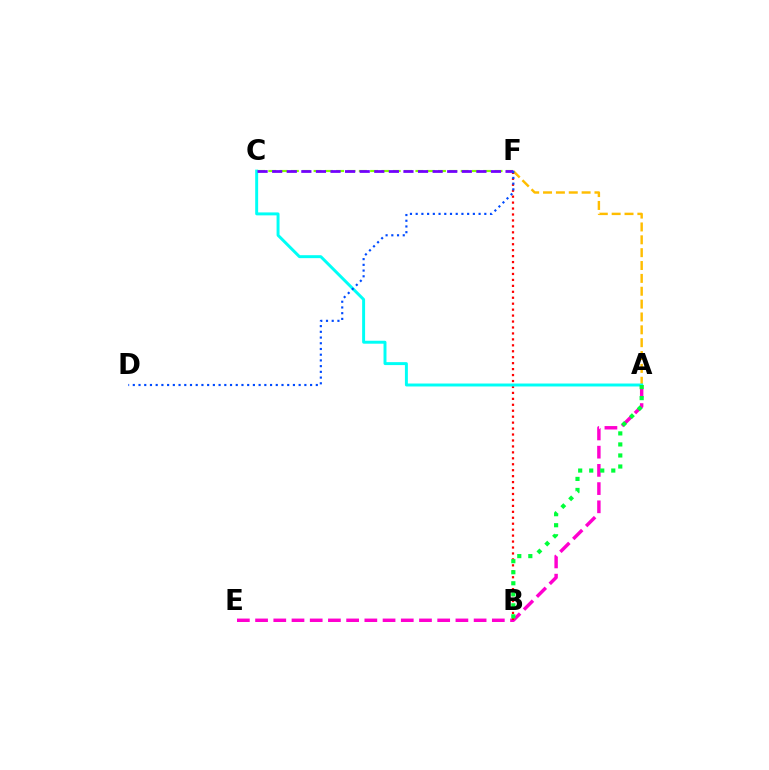{('A', 'E'): [{'color': '#ff00cf', 'line_style': 'dashed', 'thickness': 2.47}], ('C', 'F'): [{'color': '#84ff00', 'line_style': 'dashed', 'thickness': 1.54}, {'color': '#7200ff', 'line_style': 'dashed', 'thickness': 1.98}], ('A', 'F'): [{'color': '#ffbd00', 'line_style': 'dashed', 'thickness': 1.75}], ('B', 'F'): [{'color': '#ff0000', 'line_style': 'dotted', 'thickness': 1.62}], ('A', 'C'): [{'color': '#00fff6', 'line_style': 'solid', 'thickness': 2.13}], ('D', 'F'): [{'color': '#004bff', 'line_style': 'dotted', 'thickness': 1.55}], ('A', 'B'): [{'color': '#00ff39', 'line_style': 'dotted', 'thickness': 3.0}]}